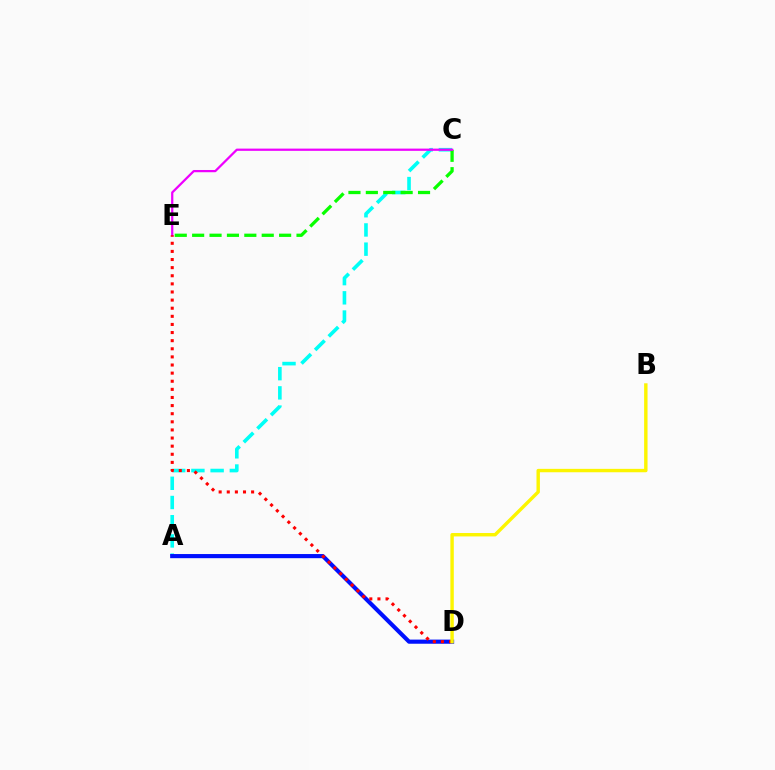{('A', 'C'): [{'color': '#00fff6', 'line_style': 'dashed', 'thickness': 2.61}], ('A', 'D'): [{'color': '#0010ff', 'line_style': 'solid', 'thickness': 2.98}], ('C', 'E'): [{'color': '#08ff00', 'line_style': 'dashed', 'thickness': 2.36}, {'color': '#ee00ff', 'line_style': 'solid', 'thickness': 1.61}], ('D', 'E'): [{'color': '#ff0000', 'line_style': 'dotted', 'thickness': 2.2}], ('B', 'D'): [{'color': '#fcf500', 'line_style': 'solid', 'thickness': 2.45}]}